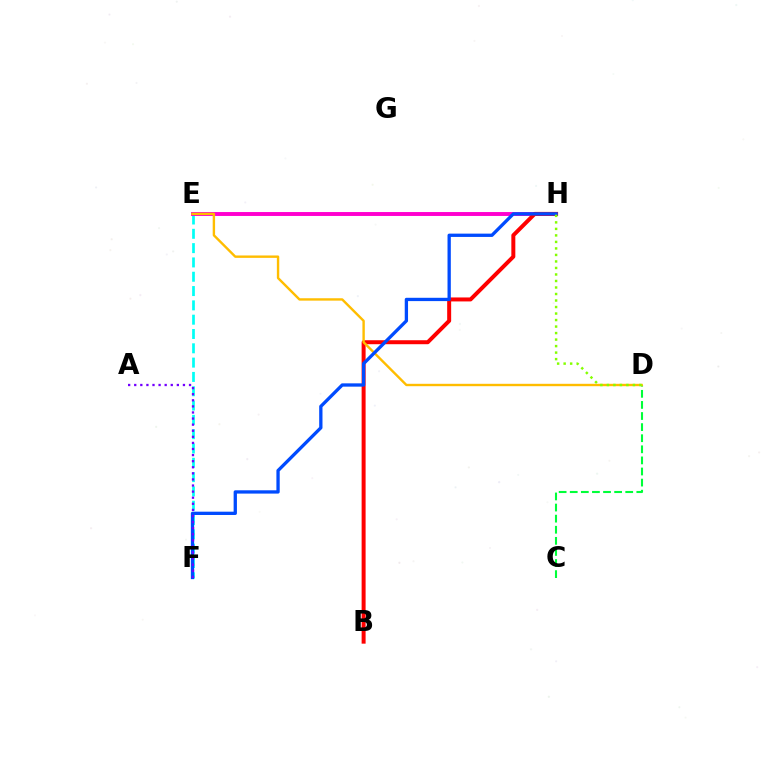{('E', 'F'): [{'color': '#00fff6', 'line_style': 'dashed', 'thickness': 1.94}], ('C', 'D'): [{'color': '#00ff39', 'line_style': 'dashed', 'thickness': 1.51}], ('E', 'H'): [{'color': '#ff00cf', 'line_style': 'solid', 'thickness': 2.82}], ('B', 'H'): [{'color': '#ff0000', 'line_style': 'solid', 'thickness': 2.87}], ('D', 'E'): [{'color': '#ffbd00', 'line_style': 'solid', 'thickness': 1.72}], ('F', 'H'): [{'color': '#004bff', 'line_style': 'solid', 'thickness': 2.38}], ('D', 'H'): [{'color': '#84ff00', 'line_style': 'dotted', 'thickness': 1.77}], ('A', 'F'): [{'color': '#7200ff', 'line_style': 'dotted', 'thickness': 1.65}]}